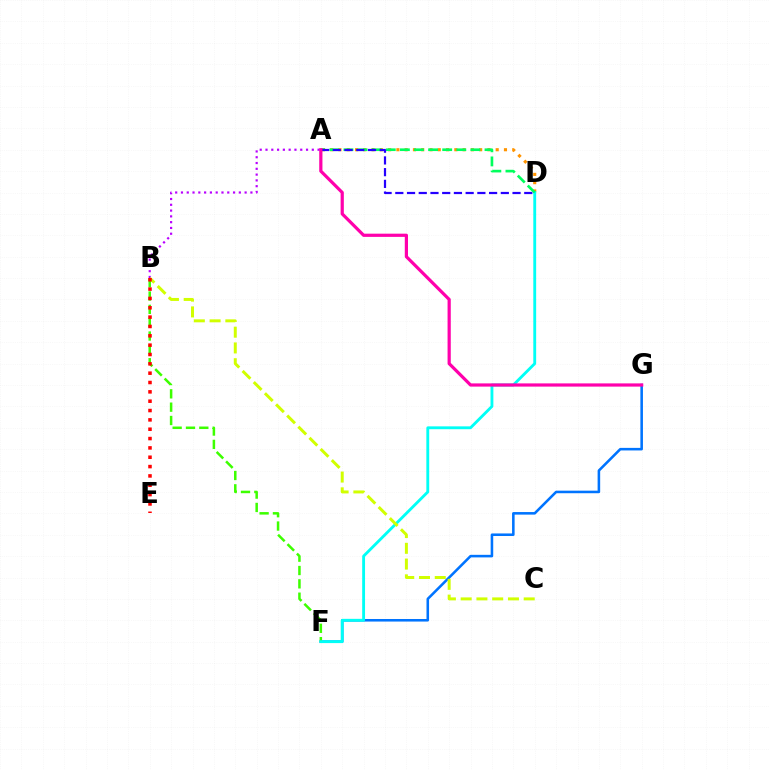{('F', 'G'): [{'color': '#0074ff', 'line_style': 'solid', 'thickness': 1.85}], ('A', 'B'): [{'color': '#b900ff', 'line_style': 'dotted', 'thickness': 1.57}], ('A', 'D'): [{'color': '#ff9400', 'line_style': 'dotted', 'thickness': 2.25}, {'color': '#00ff5c', 'line_style': 'dashed', 'thickness': 1.92}, {'color': '#2500ff', 'line_style': 'dashed', 'thickness': 1.59}], ('B', 'F'): [{'color': '#3dff00', 'line_style': 'dashed', 'thickness': 1.81}], ('D', 'F'): [{'color': '#00fff6', 'line_style': 'solid', 'thickness': 2.05}], ('A', 'G'): [{'color': '#ff00ac', 'line_style': 'solid', 'thickness': 2.31}], ('B', 'C'): [{'color': '#d1ff00', 'line_style': 'dashed', 'thickness': 2.14}], ('B', 'E'): [{'color': '#ff0000', 'line_style': 'dotted', 'thickness': 2.54}]}